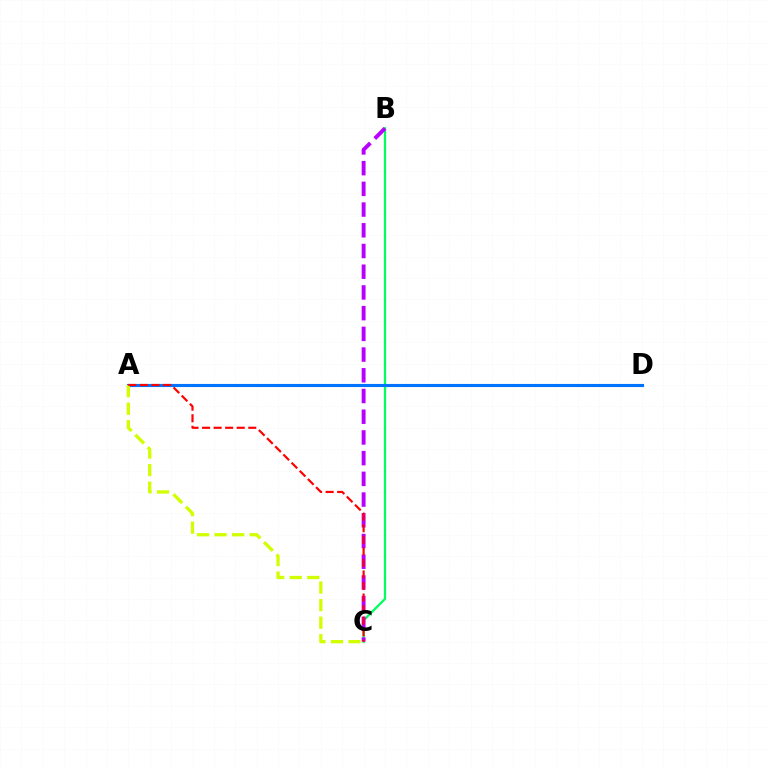{('B', 'C'): [{'color': '#00ff5c', 'line_style': 'solid', 'thickness': 1.64}, {'color': '#b900ff', 'line_style': 'dashed', 'thickness': 2.81}], ('A', 'D'): [{'color': '#0074ff', 'line_style': 'solid', 'thickness': 2.24}], ('A', 'C'): [{'color': '#d1ff00', 'line_style': 'dashed', 'thickness': 2.39}, {'color': '#ff0000', 'line_style': 'dashed', 'thickness': 1.57}]}